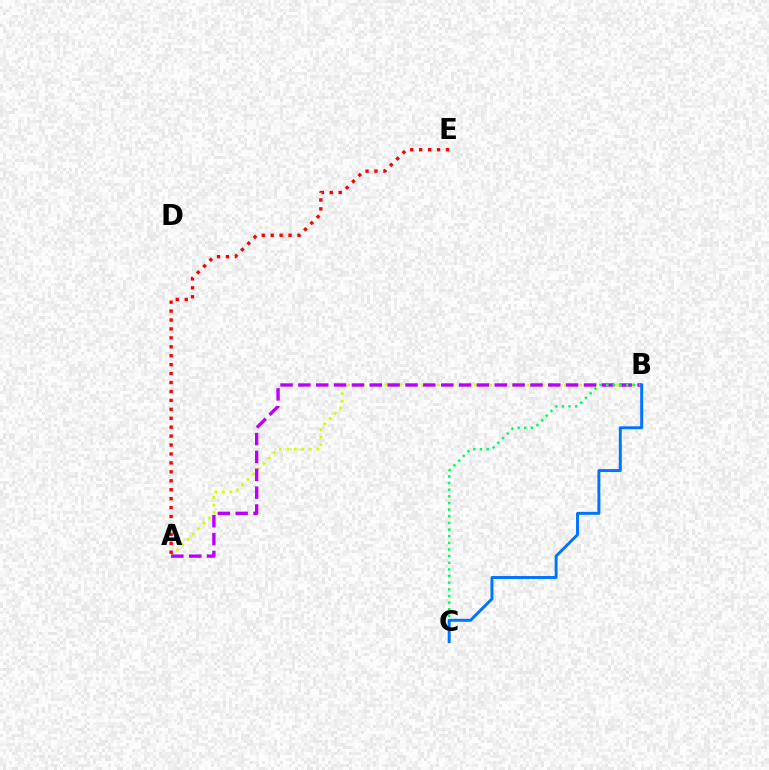{('A', 'B'): [{'color': '#d1ff00', 'line_style': 'dotted', 'thickness': 2.03}, {'color': '#b900ff', 'line_style': 'dashed', 'thickness': 2.43}], ('B', 'C'): [{'color': '#00ff5c', 'line_style': 'dotted', 'thickness': 1.81}, {'color': '#0074ff', 'line_style': 'solid', 'thickness': 2.12}], ('A', 'E'): [{'color': '#ff0000', 'line_style': 'dotted', 'thickness': 2.43}]}